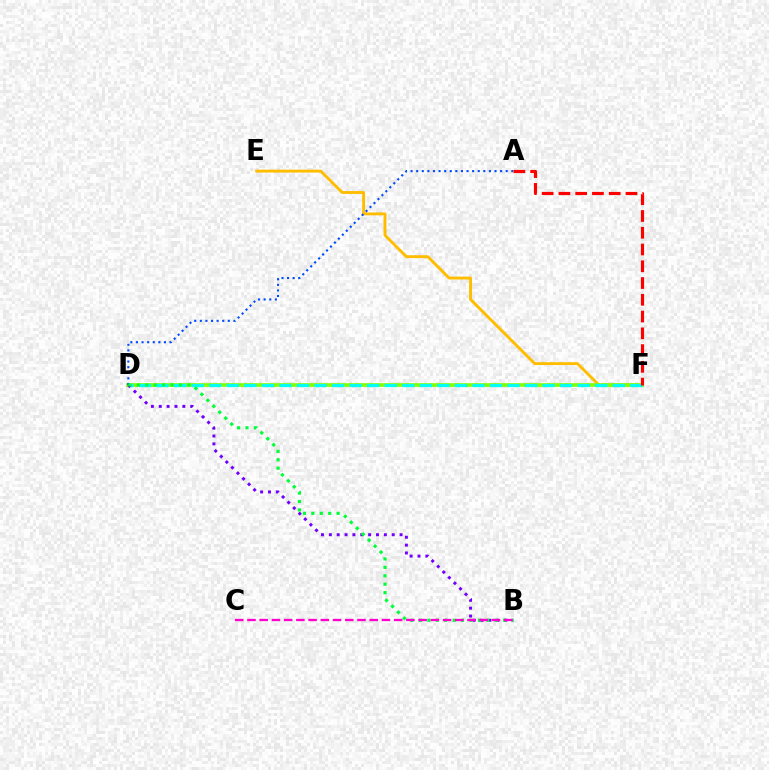{('E', 'F'): [{'color': '#ffbd00', 'line_style': 'solid', 'thickness': 2.08}], ('D', 'F'): [{'color': '#84ff00', 'line_style': 'solid', 'thickness': 2.65}, {'color': '#00fff6', 'line_style': 'dashed', 'thickness': 2.38}], ('A', 'D'): [{'color': '#004bff', 'line_style': 'dotted', 'thickness': 1.52}], ('B', 'D'): [{'color': '#7200ff', 'line_style': 'dotted', 'thickness': 2.14}, {'color': '#00ff39', 'line_style': 'dotted', 'thickness': 2.29}], ('A', 'F'): [{'color': '#ff0000', 'line_style': 'dashed', 'thickness': 2.28}], ('B', 'C'): [{'color': '#ff00cf', 'line_style': 'dashed', 'thickness': 1.66}]}